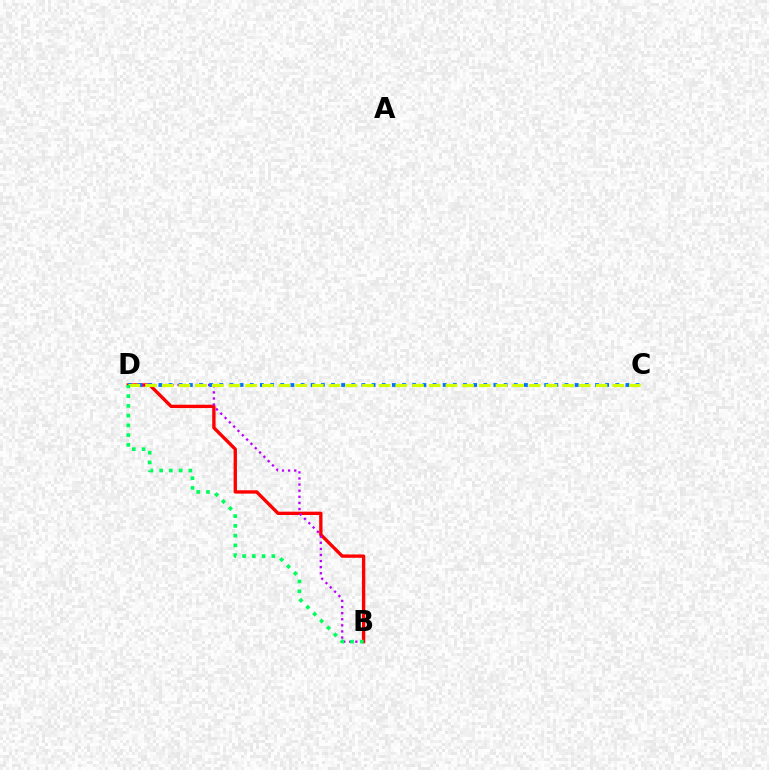{('B', 'D'): [{'color': '#ff0000', 'line_style': 'solid', 'thickness': 2.41}, {'color': '#b900ff', 'line_style': 'dotted', 'thickness': 1.66}, {'color': '#00ff5c', 'line_style': 'dotted', 'thickness': 2.65}], ('C', 'D'): [{'color': '#0074ff', 'line_style': 'dotted', 'thickness': 2.76}, {'color': '#d1ff00', 'line_style': 'dashed', 'thickness': 2.27}]}